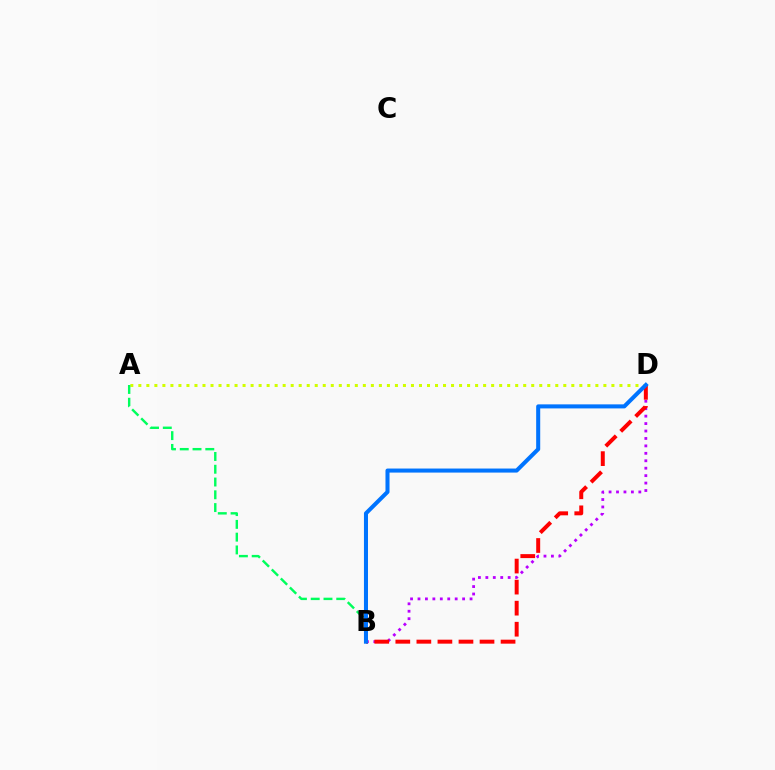{('A', 'D'): [{'color': '#d1ff00', 'line_style': 'dotted', 'thickness': 2.18}], ('A', 'B'): [{'color': '#00ff5c', 'line_style': 'dashed', 'thickness': 1.74}], ('B', 'D'): [{'color': '#b900ff', 'line_style': 'dotted', 'thickness': 2.02}, {'color': '#ff0000', 'line_style': 'dashed', 'thickness': 2.86}, {'color': '#0074ff', 'line_style': 'solid', 'thickness': 2.91}]}